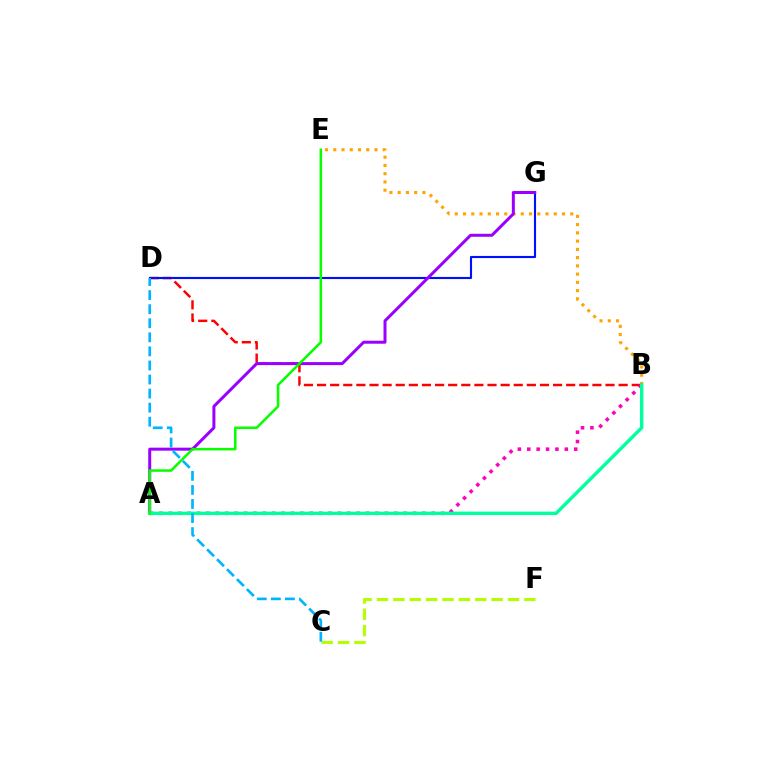{('B', 'E'): [{'color': '#ffa500', 'line_style': 'dotted', 'thickness': 2.24}], ('B', 'D'): [{'color': '#ff0000', 'line_style': 'dashed', 'thickness': 1.78}], ('D', 'G'): [{'color': '#0010ff', 'line_style': 'solid', 'thickness': 1.53}], ('C', 'F'): [{'color': '#b3ff00', 'line_style': 'dashed', 'thickness': 2.23}], ('A', 'B'): [{'color': '#ff00bd', 'line_style': 'dotted', 'thickness': 2.55}, {'color': '#00ff9d', 'line_style': 'solid', 'thickness': 2.45}], ('A', 'G'): [{'color': '#9b00ff', 'line_style': 'solid', 'thickness': 2.16}], ('A', 'E'): [{'color': '#08ff00', 'line_style': 'solid', 'thickness': 1.83}], ('C', 'D'): [{'color': '#00b5ff', 'line_style': 'dashed', 'thickness': 1.91}]}